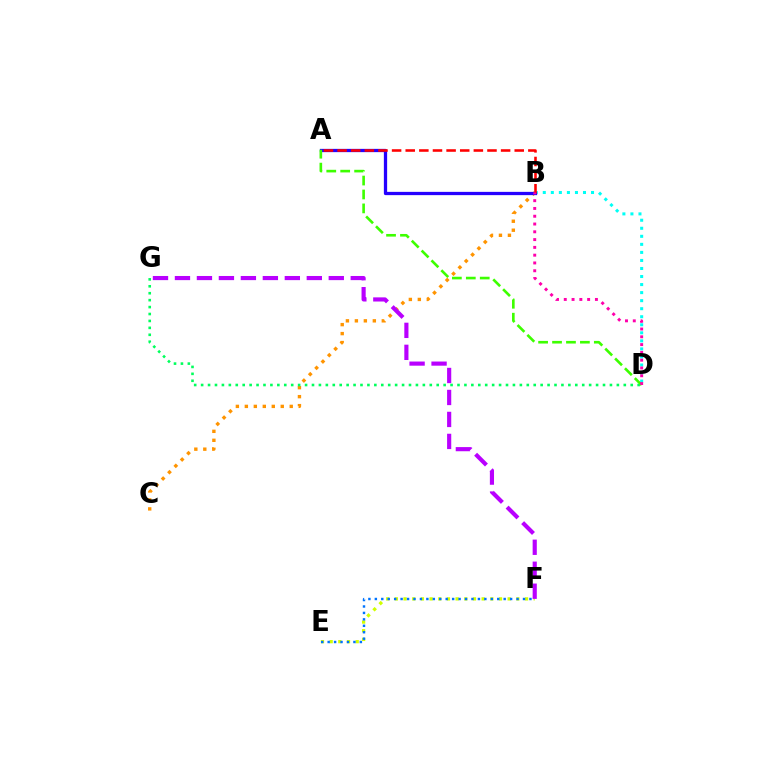{('B', 'C'): [{'color': '#ff9400', 'line_style': 'dotted', 'thickness': 2.44}], ('D', 'G'): [{'color': '#00ff5c', 'line_style': 'dotted', 'thickness': 1.88}], ('B', 'D'): [{'color': '#00fff6', 'line_style': 'dotted', 'thickness': 2.19}, {'color': '#ff00ac', 'line_style': 'dotted', 'thickness': 2.12}], ('A', 'B'): [{'color': '#2500ff', 'line_style': 'solid', 'thickness': 2.36}, {'color': '#ff0000', 'line_style': 'dashed', 'thickness': 1.85}], ('A', 'D'): [{'color': '#3dff00', 'line_style': 'dashed', 'thickness': 1.89}], ('E', 'F'): [{'color': '#d1ff00', 'line_style': 'dotted', 'thickness': 2.36}, {'color': '#0074ff', 'line_style': 'dotted', 'thickness': 1.75}], ('F', 'G'): [{'color': '#b900ff', 'line_style': 'dashed', 'thickness': 2.99}]}